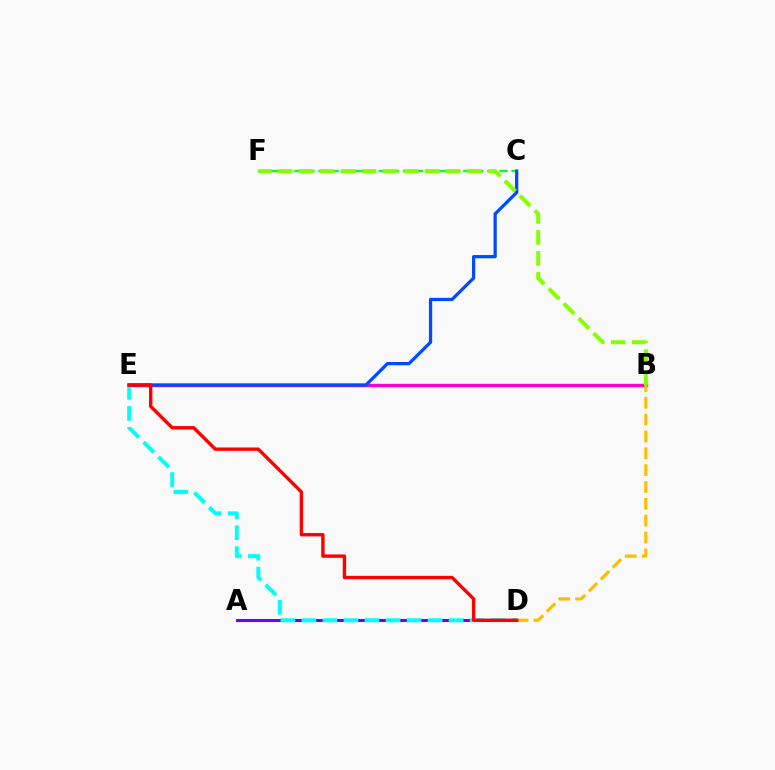{('A', 'D'): [{'color': '#7200ff', 'line_style': 'solid', 'thickness': 2.17}], ('B', 'E'): [{'color': '#ff00cf', 'line_style': 'solid', 'thickness': 2.44}], ('C', 'F'): [{'color': '#00ff39', 'line_style': 'dashed', 'thickness': 1.64}], ('D', 'E'): [{'color': '#00fff6', 'line_style': 'dashed', 'thickness': 2.86}, {'color': '#ff0000', 'line_style': 'solid', 'thickness': 2.44}], ('B', 'D'): [{'color': '#ffbd00', 'line_style': 'dashed', 'thickness': 2.29}], ('C', 'E'): [{'color': '#004bff', 'line_style': 'solid', 'thickness': 2.34}], ('B', 'F'): [{'color': '#84ff00', 'line_style': 'dashed', 'thickness': 2.86}]}